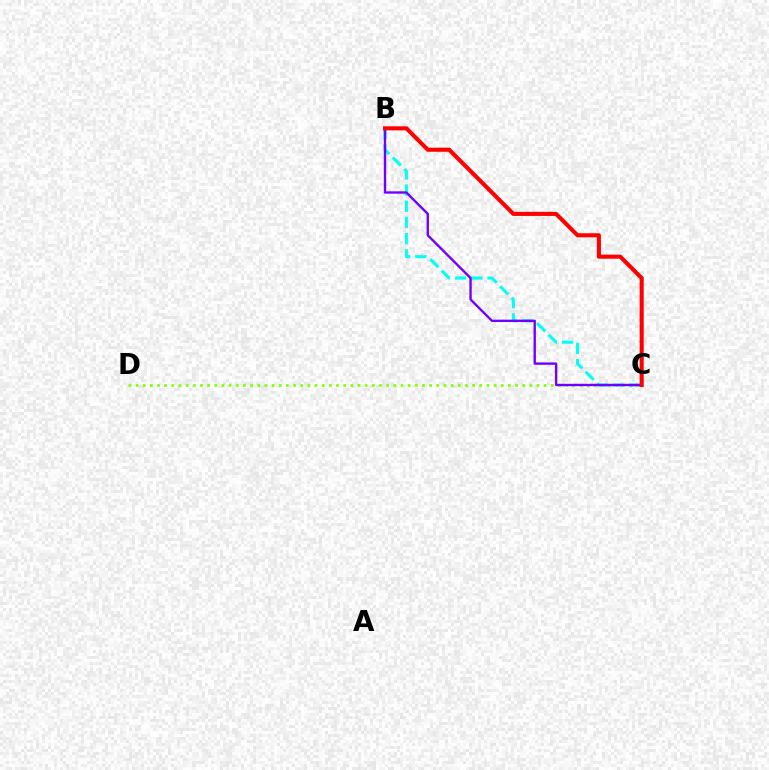{('C', 'D'): [{'color': '#84ff00', 'line_style': 'dotted', 'thickness': 1.95}], ('B', 'C'): [{'color': '#00fff6', 'line_style': 'dashed', 'thickness': 2.2}, {'color': '#7200ff', 'line_style': 'solid', 'thickness': 1.71}, {'color': '#ff0000', 'line_style': 'solid', 'thickness': 2.94}]}